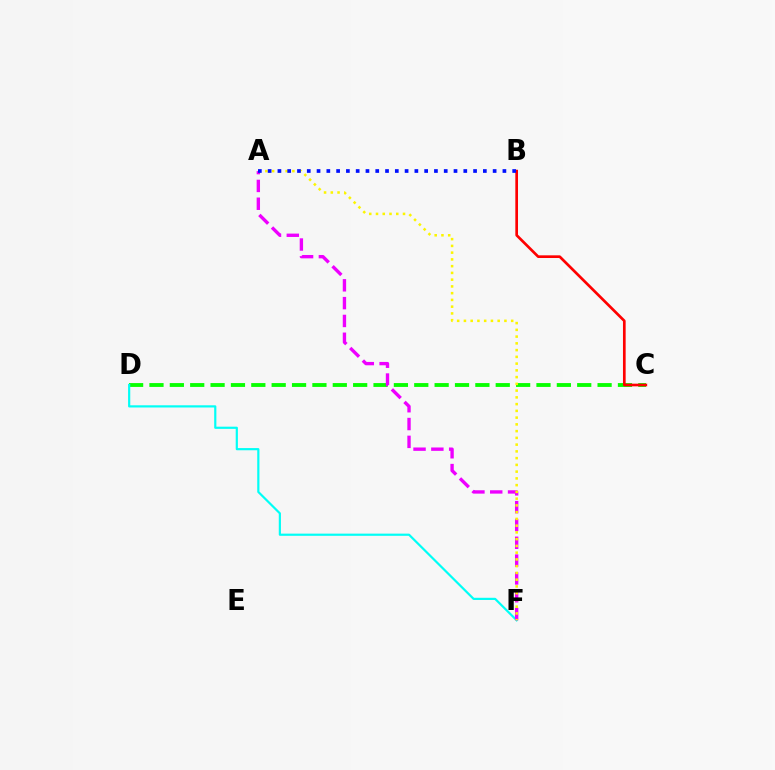{('C', 'D'): [{'color': '#08ff00', 'line_style': 'dashed', 'thickness': 2.77}], ('D', 'F'): [{'color': '#00fff6', 'line_style': 'solid', 'thickness': 1.58}], ('A', 'F'): [{'color': '#ee00ff', 'line_style': 'dashed', 'thickness': 2.42}, {'color': '#fcf500', 'line_style': 'dotted', 'thickness': 1.83}], ('B', 'C'): [{'color': '#ff0000', 'line_style': 'solid', 'thickness': 1.93}], ('A', 'B'): [{'color': '#0010ff', 'line_style': 'dotted', 'thickness': 2.66}]}